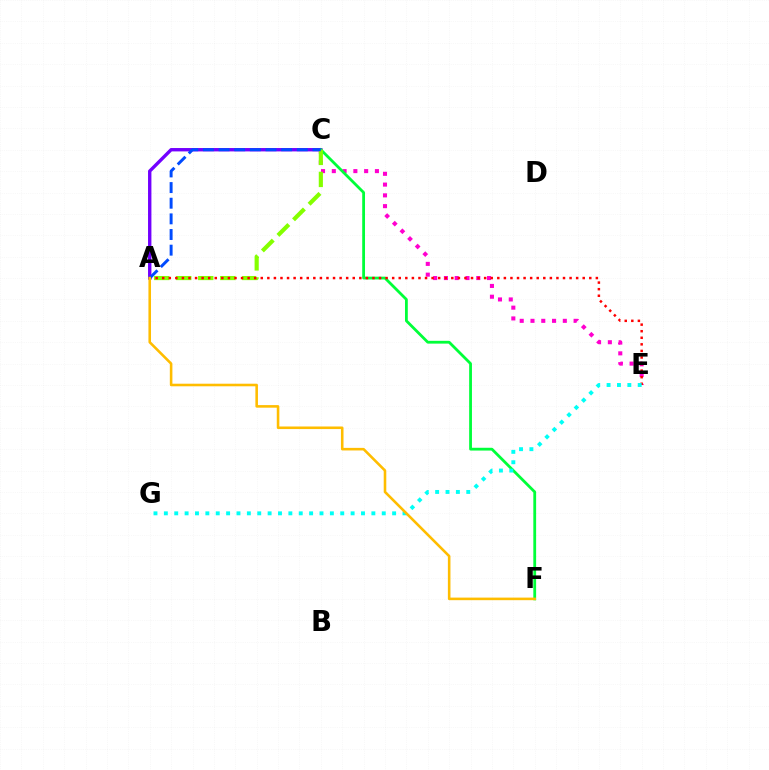{('C', 'E'): [{'color': '#ff00cf', 'line_style': 'dotted', 'thickness': 2.93}], ('A', 'C'): [{'color': '#7200ff', 'line_style': 'solid', 'thickness': 2.43}, {'color': '#84ff00', 'line_style': 'dashed', 'thickness': 2.99}, {'color': '#004bff', 'line_style': 'dashed', 'thickness': 2.13}], ('C', 'F'): [{'color': '#00ff39', 'line_style': 'solid', 'thickness': 2.01}], ('A', 'E'): [{'color': '#ff0000', 'line_style': 'dotted', 'thickness': 1.79}], ('E', 'G'): [{'color': '#00fff6', 'line_style': 'dotted', 'thickness': 2.82}], ('A', 'F'): [{'color': '#ffbd00', 'line_style': 'solid', 'thickness': 1.86}]}